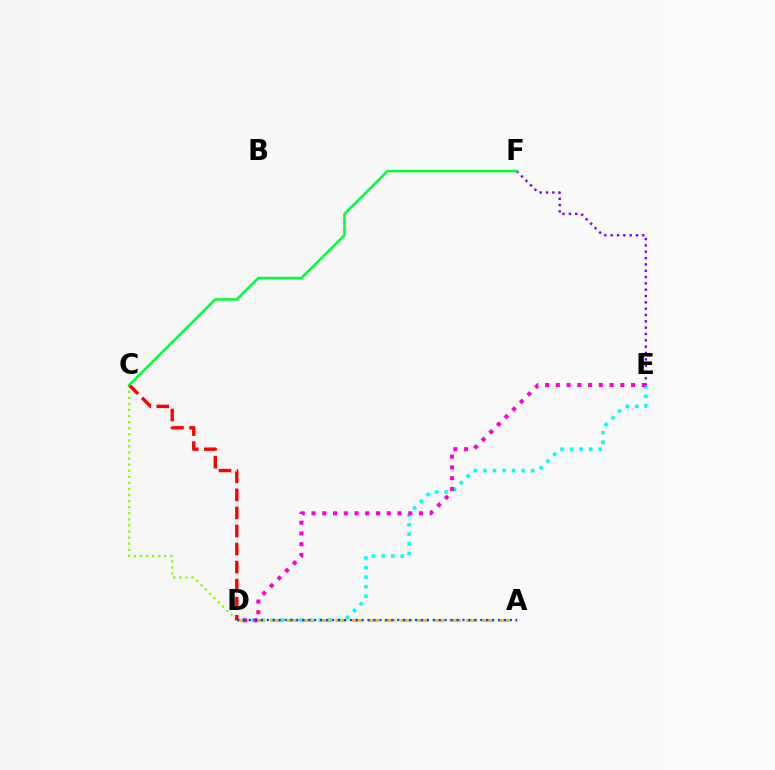{('C', 'D'): [{'color': '#84ff00', 'line_style': 'dotted', 'thickness': 1.65}, {'color': '#ff0000', 'line_style': 'dashed', 'thickness': 2.45}], ('D', 'E'): [{'color': '#00fff6', 'line_style': 'dotted', 'thickness': 2.59}, {'color': '#ff00cf', 'line_style': 'dotted', 'thickness': 2.92}], ('A', 'D'): [{'color': '#ffbd00', 'line_style': 'dashed', 'thickness': 2.22}, {'color': '#004bff', 'line_style': 'dotted', 'thickness': 1.61}], ('E', 'F'): [{'color': '#7200ff', 'line_style': 'dotted', 'thickness': 1.72}], ('C', 'F'): [{'color': '#00ff39', 'line_style': 'solid', 'thickness': 1.83}]}